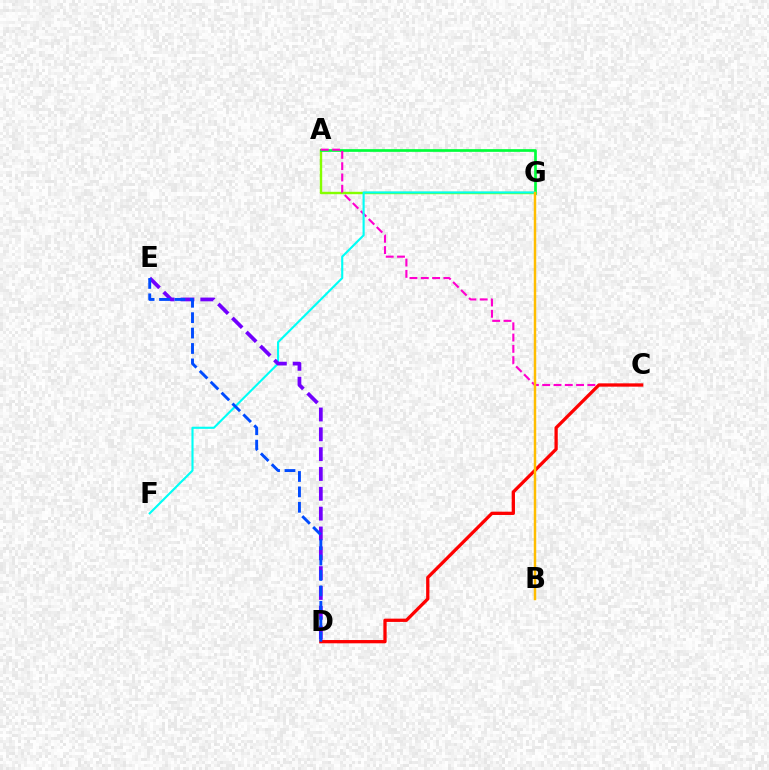{('A', 'G'): [{'color': '#84ff00', 'line_style': 'solid', 'thickness': 1.73}, {'color': '#00ff39', 'line_style': 'solid', 'thickness': 1.94}], ('A', 'C'): [{'color': '#ff00cf', 'line_style': 'dashed', 'thickness': 1.53}], ('C', 'D'): [{'color': '#ff0000', 'line_style': 'solid', 'thickness': 2.36}], ('F', 'G'): [{'color': '#00fff6', 'line_style': 'solid', 'thickness': 1.53}], ('B', 'G'): [{'color': '#ffbd00', 'line_style': 'solid', 'thickness': 1.77}], ('D', 'E'): [{'color': '#7200ff', 'line_style': 'dashed', 'thickness': 2.69}, {'color': '#004bff', 'line_style': 'dashed', 'thickness': 2.09}]}